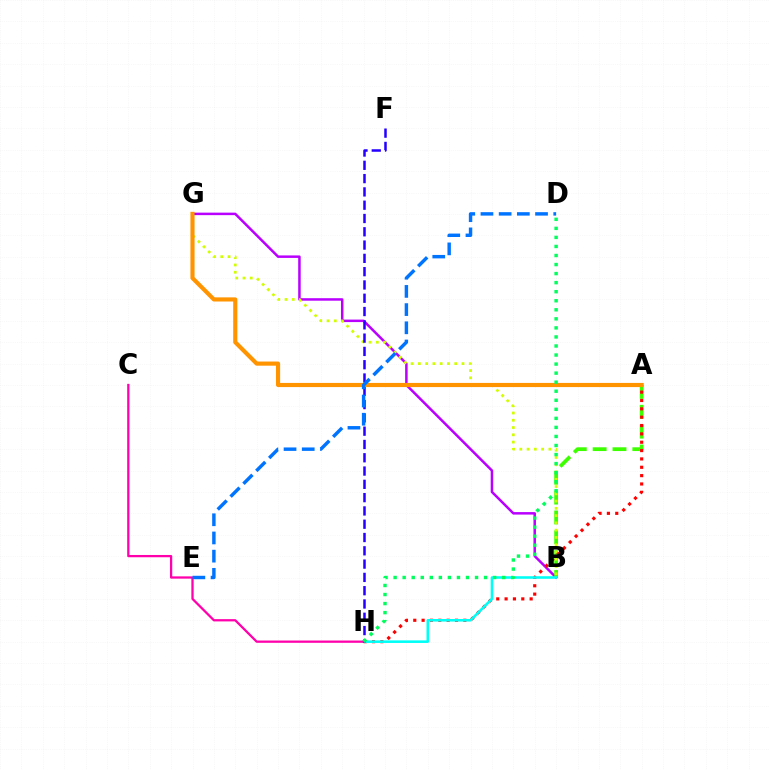{('B', 'G'): [{'color': '#b900ff', 'line_style': 'solid', 'thickness': 1.8}, {'color': '#d1ff00', 'line_style': 'dotted', 'thickness': 1.97}], ('A', 'B'): [{'color': '#3dff00', 'line_style': 'dashed', 'thickness': 2.7}], ('A', 'H'): [{'color': '#ff0000', 'line_style': 'dotted', 'thickness': 2.27}], ('B', 'H'): [{'color': '#00fff6', 'line_style': 'solid', 'thickness': 1.85}], ('C', 'H'): [{'color': '#ff00ac', 'line_style': 'solid', 'thickness': 1.64}], ('F', 'H'): [{'color': '#2500ff', 'line_style': 'dashed', 'thickness': 1.81}], ('A', 'G'): [{'color': '#ff9400', 'line_style': 'solid', 'thickness': 2.98}], ('D', 'H'): [{'color': '#00ff5c', 'line_style': 'dotted', 'thickness': 2.46}], ('D', 'E'): [{'color': '#0074ff', 'line_style': 'dashed', 'thickness': 2.47}]}